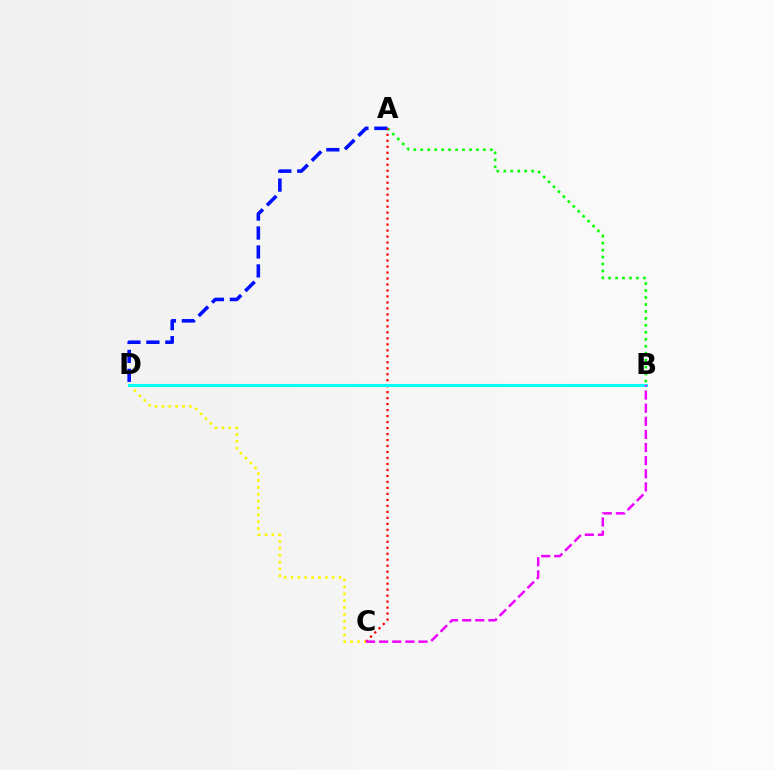{('C', 'D'): [{'color': '#fcf500', 'line_style': 'dotted', 'thickness': 1.87}], ('A', 'B'): [{'color': '#08ff00', 'line_style': 'dotted', 'thickness': 1.89}], ('A', 'D'): [{'color': '#0010ff', 'line_style': 'dashed', 'thickness': 2.57}], ('A', 'C'): [{'color': '#ff0000', 'line_style': 'dotted', 'thickness': 1.63}], ('B', 'D'): [{'color': '#00fff6', 'line_style': 'solid', 'thickness': 2.23}], ('B', 'C'): [{'color': '#ee00ff', 'line_style': 'dashed', 'thickness': 1.78}]}